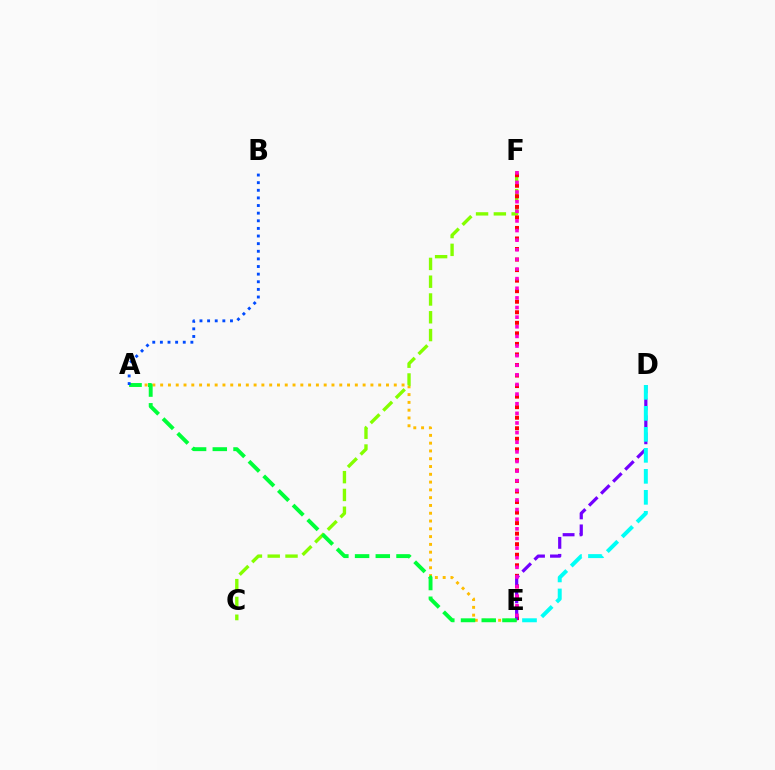{('A', 'E'): [{'color': '#ffbd00', 'line_style': 'dotted', 'thickness': 2.12}, {'color': '#00ff39', 'line_style': 'dashed', 'thickness': 2.81}], ('C', 'F'): [{'color': '#84ff00', 'line_style': 'dashed', 'thickness': 2.42}], ('E', 'F'): [{'color': '#ff0000', 'line_style': 'dotted', 'thickness': 2.86}, {'color': '#ff00cf', 'line_style': 'dotted', 'thickness': 2.61}], ('D', 'E'): [{'color': '#7200ff', 'line_style': 'dashed', 'thickness': 2.31}, {'color': '#00fff6', 'line_style': 'dashed', 'thickness': 2.85}], ('A', 'B'): [{'color': '#004bff', 'line_style': 'dotted', 'thickness': 2.07}]}